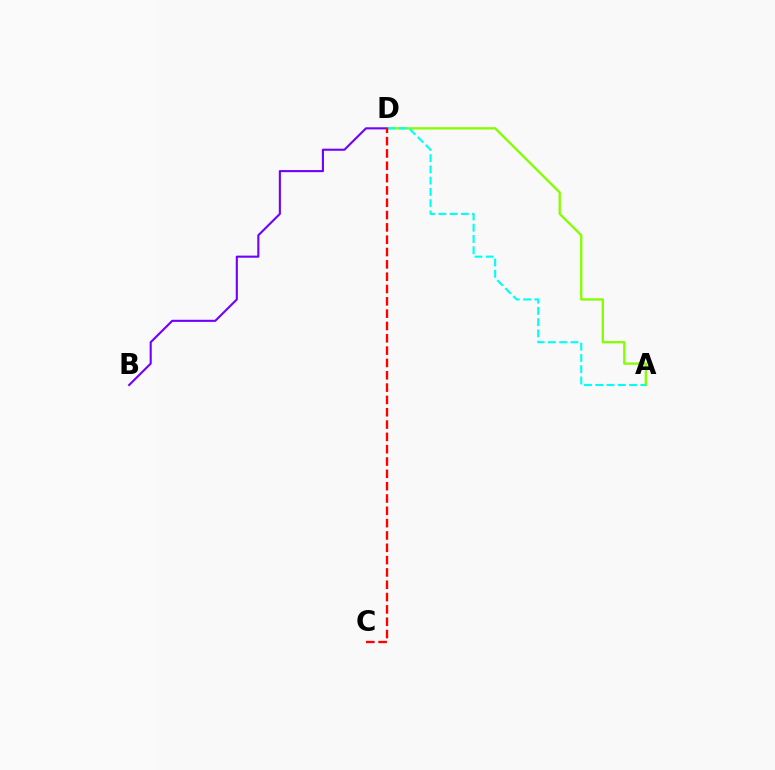{('A', 'D'): [{'color': '#84ff00', 'line_style': 'solid', 'thickness': 1.68}, {'color': '#00fff6', 'line_style': 'dashed', 'thickness': 1.53}], ('B', 'D'): [{'color': '#7200ff', 'line_style': 'solid', 'thickness': 1.52}], ('C', 'D'): [{'color': '#ff0000', 'line_style': 'dashed', 'thickness': 1.67}]}